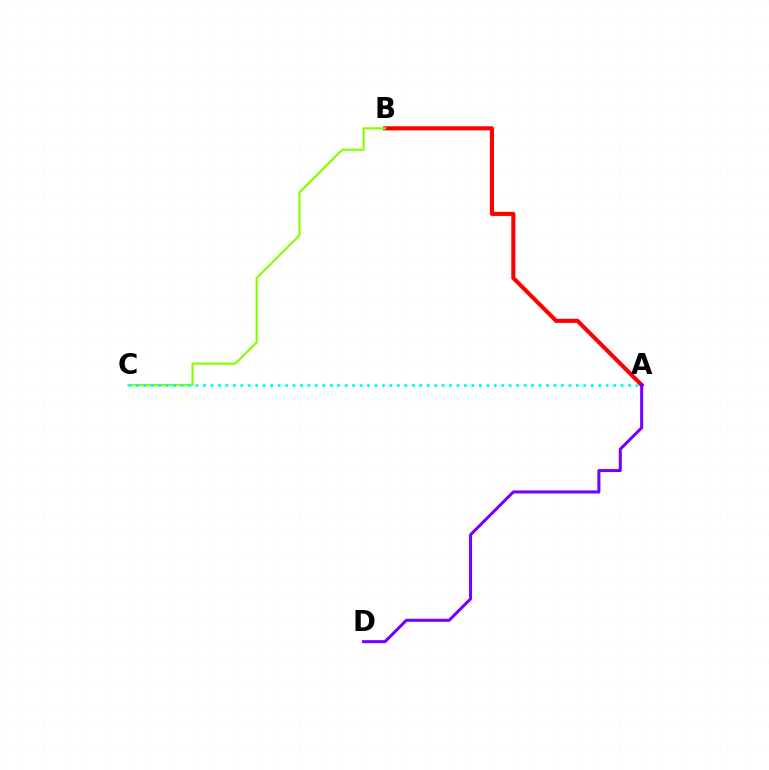{('A', 'B'): [{'color': '#ff0000', 'line_style': 'solid', 'thickness': 2.96}], ('B', 'C'): [{'color': '#84ff00', 'line_style': 'solid', 'thickness': 1.56}], ('A', 'C'): [{'color': '#00fff6', 'line_style': 'dotted', 'thickness': 2.03}], ('A', 'D'): [{'color': '#7200ff', 'line_style': 'solid', 'thickness': 2.18}]}